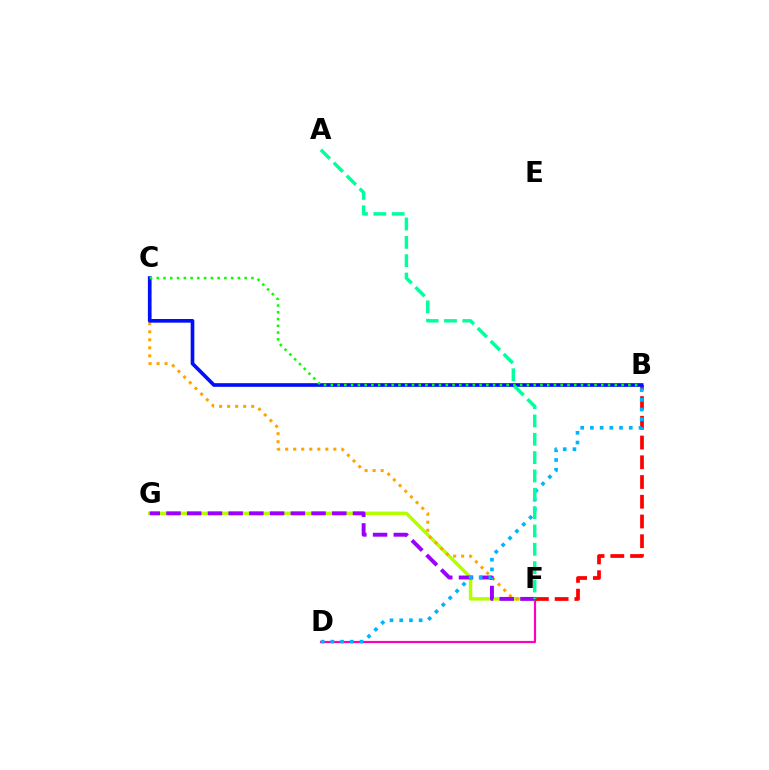{('D', 'F'): [{'color': '#ff00bd', 'line_style': 'solid', 'thickness': 1.57}], ('F', 'G'): [{'color': '#b3ff00', 'line_style': 'solid', 'thickness': 2.5}, {'color': '#9b00ff', 'line_style': 'dashed', 'thickness': 2.82}], ('C', 'F'): [{'color': '#ffa500', 'line_style': 'dotted', 'thickness': 2.18}], ('B', 'F'): [{'color': '#ff0000', 'line_style': 'dashed', 'thickness': 2.68}], ('B', 'C'): [{'color': '#0010ff', 'line_style': 'solid', 'thickness': 2.64}, {'color': '#08ff00', 'line_style': 'dotted', 'thickness': 1.84}], ('B', 'D'): [{'color': '#00b5ff', 'line_style': 'dotted', 'thickness': 2.64}], ('A', 'F'): [{'color': '#00ff9d', 'line_style': 'dashed', 'thickness': 2.49}]}